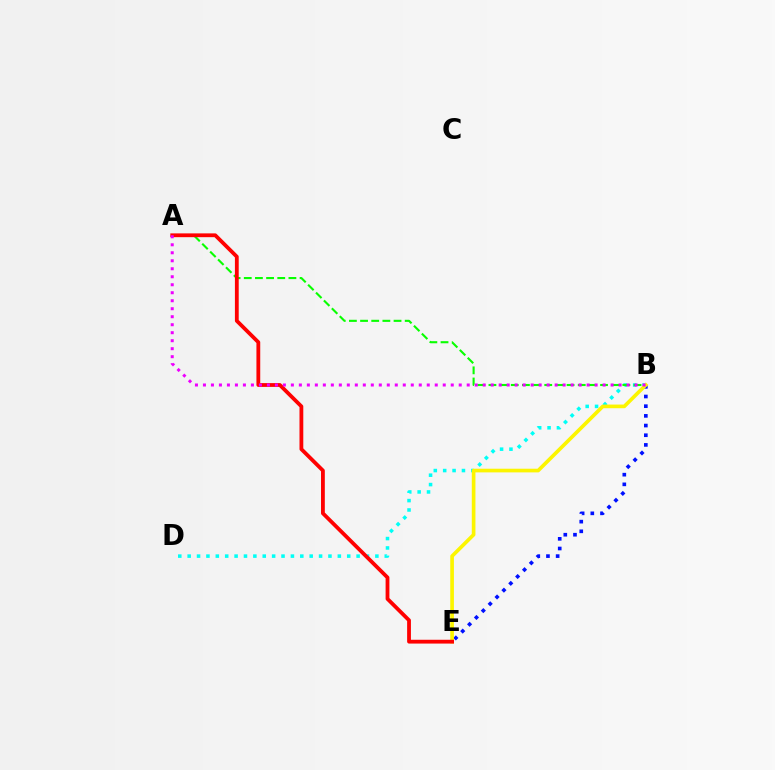{('B', 'E'): [{'color': '#0010ff', 'line_style': 'dotted', 'thickness': 2.63}, {'color': '#fcf500', 'line_style': 'solid', 'thickness': 2.64}], ('B', 'D'): [{'color': '#00fff6', 'line_style': 'dotted', 'thickness': 2.55}], ('A', 'B'): [{'color': '#08ff00', 'line_style': 'dashed', 'thickness': 1.52}, {'color': '#ee00ff', 'line_style': 'dotted', 'thickness': 2.17}], ('A', 'E'): [{'color': '#ff0000', 'line_style': 'solid', 'thickness': 2.74}]}